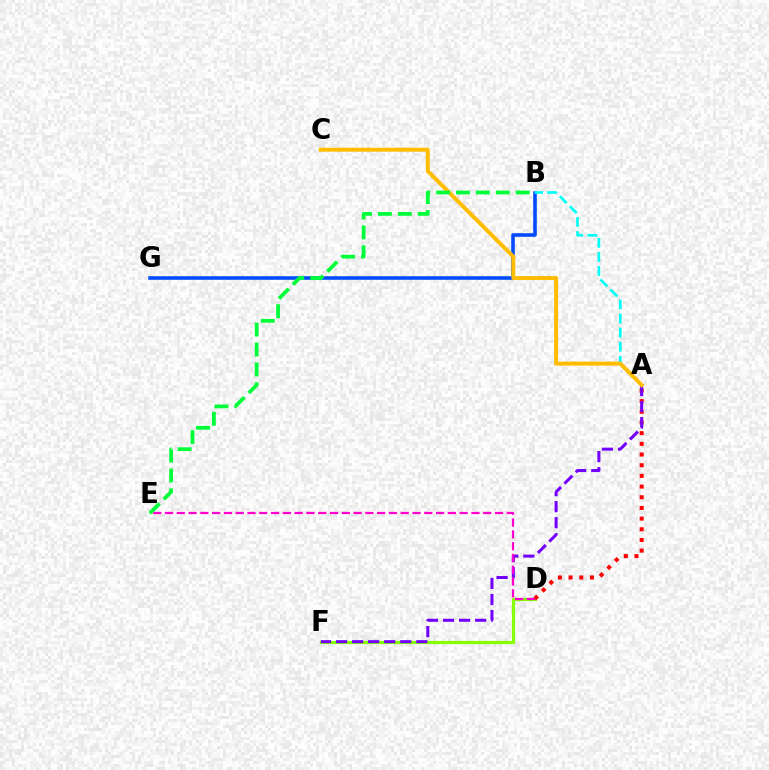{('D', 'F'): [{'color': '#84ff00', 'line_style': 'solid', 'thickness': 2.27}], ('B', 'G'): [{'color': '#004bff', 'line_style': 'solid', 'thickness': 2.58}], ('A', 'D'): [{'color': '#ff0000', 'line_style': 'dotted', 'thickness': 2.9}], ('A', 'F'): [{'color': '#7200ff', 'line_style': 'dashed', 'thickness': 2.18}], ('A', 'B'): [{'color': '#00fff6', 'line_style': 'dashed', 'thickness': 1.91}], ('A', 'C'): [{'color': '#ffbd00', 'line_style': 'solid', 'thickness': 2.86}], ('D', 'E'): [{'color': '#ff00cf', 'line_style': 'dashed', 'thickness': 1.6}], ('B', 'E'): [{'color': '#00ff39', 'line_style': 'dashed', 'thickness': 2.7}]}